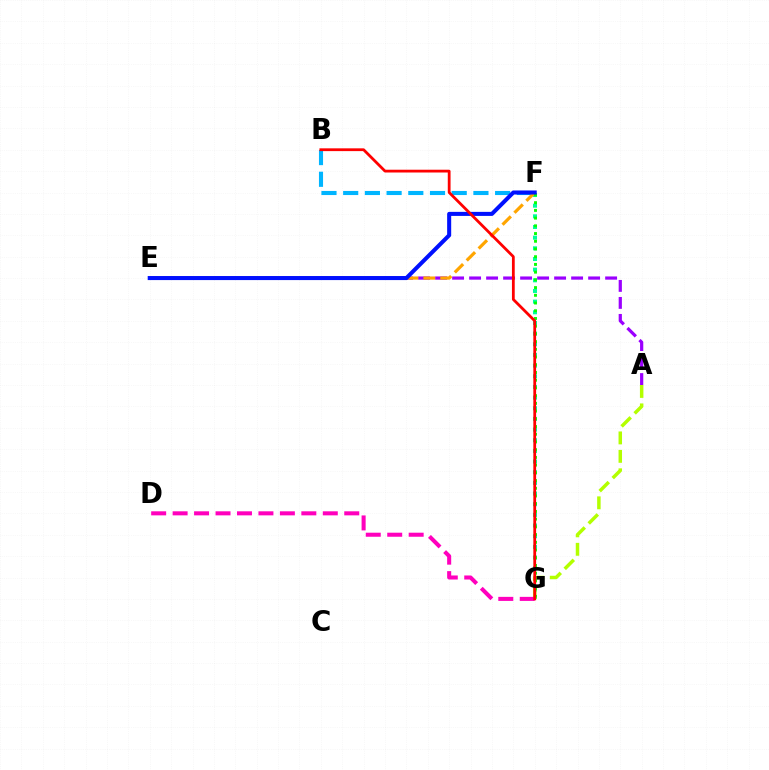{('B', 'F'): [{'color': '#00b5ff', 'line_style': 'dashed', 'thickness': 2.95}], ('F', 'G'): [{'color': '#00ff9d', 'line_style': 'dotted', 'thickness': 2.9}, {'color': '#08ff00', 'line_style': 'dotted', 'thickness': 2.1}], ('A', 'E'): [{'color': '#9b00ff', 'line_style': 'dashed', 'thickness': 2.31}], ('E', 'F'): [{'color': '#ffa500', 'line_style': 'dashed', 'thickness': 2.29}, {'color': '#0010ff', 'line_style': 'solid', 'thickness': 2.91}], ('A', 'G'): [{'color': '#b3ff00', 'line_style': 'dashed', 'thickness': 2.51}], ('D', 'G'): [{'color': '#ff00bd', 'line_style': 'dashed', 'thickness': 2.91}], ('B', 'G'): [{'color': '#ff0000', 'line_style': 'solid', 'thickness': 2.0}]}